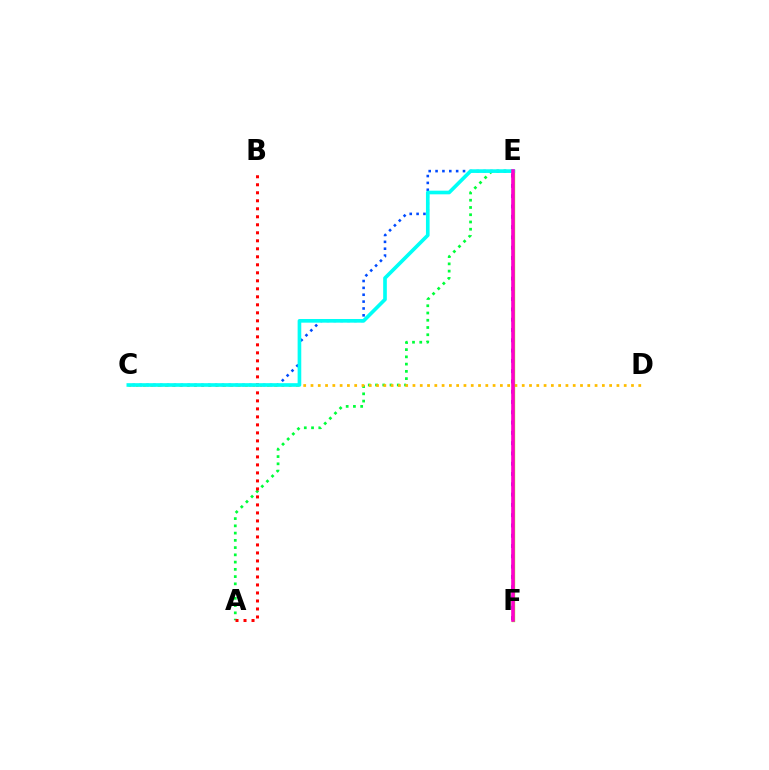{('A', 'E'): [{'color': '#00ff39', 'line_style': 'dotted', 'thickness': 1.97}], ('E', 'F'): [{'color': '#7200ff', 'line_style': 'dotted', 'thickness': 2.8}, {'color': '#84ff00', 'line_style': 'solid', 'thickness': 2.39}, {'color': '#ff00cf', 'line_style': 'solid', 'thickness': 2.58}], ('C', 'D'): [{'color': '#ffbd00', 'line_style': 'dotted', 'thickness': 1.98}], ('C', 'E'): [{'color': '#004bff', 'line_style': 'dotted', 'thickness': 1.86}, {'color': '#00fff6', 'line_style': 'solid', 'thickness': 2.63}], ('A', 'B'): [{'color': '#ff0000', 'line_style': 'dotted', 'thickness': 2.17}]}